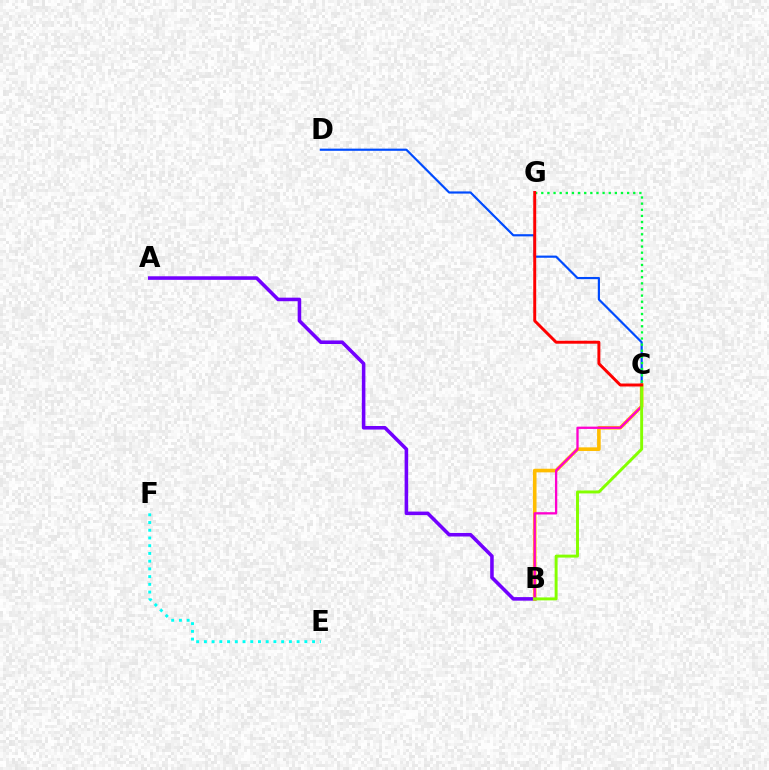{('A', 'B'): [{'color': '#7200ff', 'line_style': 'solid', 'thickness': 2.56}], ('C', 'D'): [{'color': '#004bff', 'line_style': 'solid', 'thickness': 1.57}], ('E', 'F'): [{'color': '#00fff6', 'line_style': 'dotted', 'thickness': 2.1}], ('B', 'C'): [{'color': '#ffbd00', 'line_style': 'solid', 'thickness': 2.6}, {'color': '#ff00cf', 'line_style': 'solid', 'thickness': 1.66}, {'color': '#84ff00', 'line_style': 'solid', 'thickness': 2.12}], ('C', 'G'): [{'color': '#00ff39', 'line_style': 'dotted', 'thickness': 1.67}, {'color': '#ff0000', 'line_style': 'solid', 'thickness': 2.13}]}